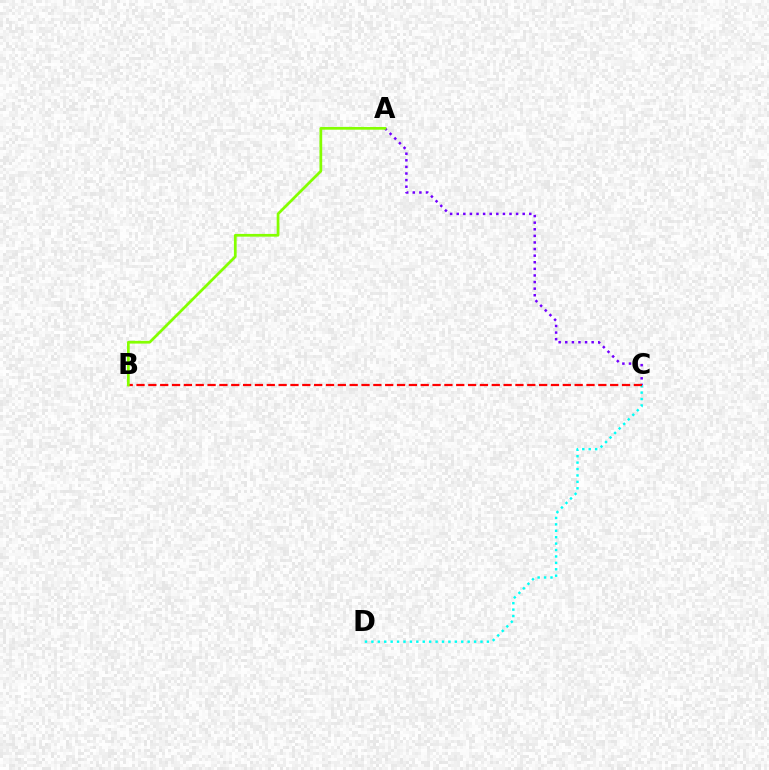{('A', 'C'): [{'color': '#7200ff', 'line_style': 'dotted', 'thickness': 1.79}], ('C', 'D'): [{'color': '#00fff6', 'line_style': 'dotted', 'thickness': 1.74}], ('B', 'C'): [{'color': '#ff0000', 'line_style': 'dashed', 'thickness': 1.61}], ('A', 'B'): [{'color': '#84ff00', 'line_style': 'solid', 'thickness': 1.97}]}